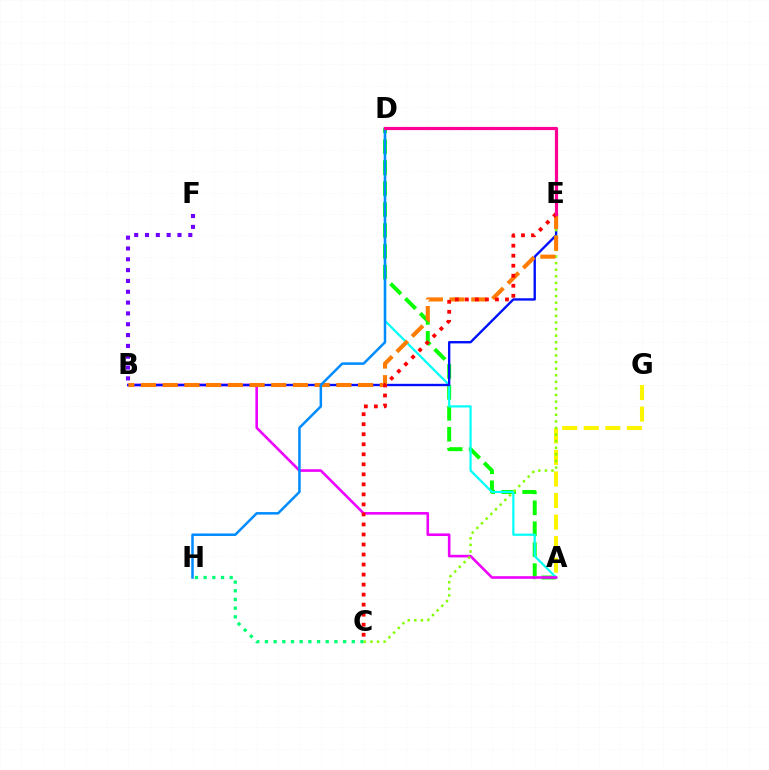{('B', 'F'): [{'color': '#7200ff', 'line_style': 'dotted', 'thickness': 2.94}], ('A', 'D'): [{'color': '#08ff00', 'line_style': 'dashed', 'thickness': 2.85}, {'color': '#00fff6', 'line_style': 'solid', 'thickness': 1.59}], ('C', 'H'): [{'color': '#00ff74', 'line_style': 'dotted', 'thickness': 2.36}], ('A', 'G'): [{'color': '#fcf500', 'line_style': 'dashed', 'thickness': 2.93}], ('A', 'B'): [{'color': '#ee00ff', 'line_style': 'solid', 'thickness': 1.87}], ('B', 'E'): [{'color': '#0010ff', 'line_style': 'solid', 'thickness': 1.7}, {'color': '#ff7c00', 'line_style': 'dashed', 'thickness': 2.95}], ('C', 'E'): [{'color': '#84ff00', 'line_style': 'dotted', 'thickness': 1.79}, {'color': '#ff0000', 'line_style': 'dotted', 'thickness': 2.72}], ('D', 'H'): [{'color': '#008cff', 'line_style': 'solid', 'thickness': 1.81}], ('D', 'E'): [{'color': '#ff0094', 'line_style': 'solid', 'thickness': 2.29}]}